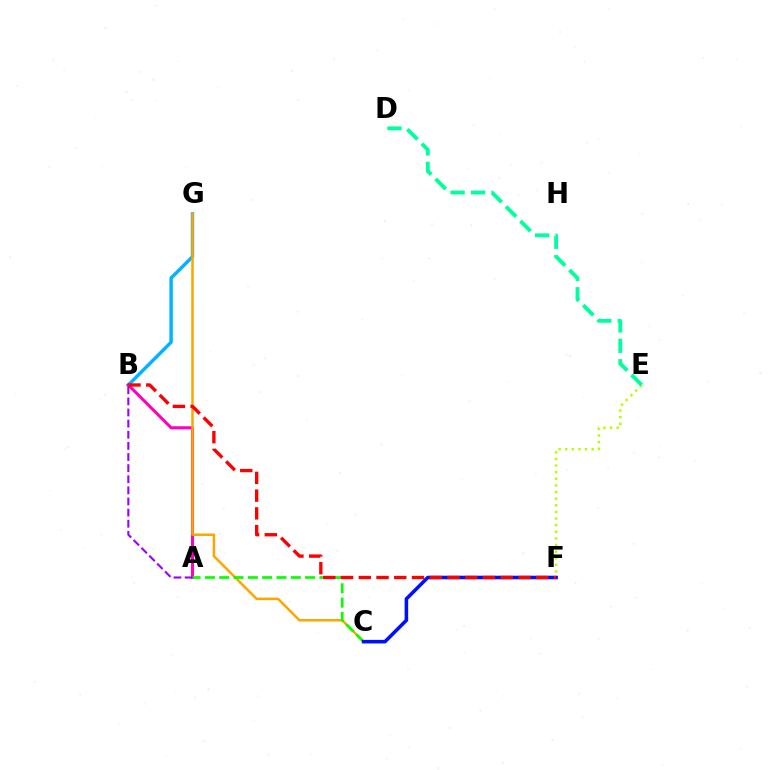{('E', 'F'): [{'color': '#b3ff00', 'line_style': 'dotted', 'thickness': 1.8}], ('B', 'G'): [{'color': '#00b5ff', 'line_style': 'solid', 'thickness': 2.47}], ('A', 'B'): [{'color': '#ff00bd', 'line_style': 'solid', 'thickness': 2.21}, {'color': '#9b00ff', 'line_style': 'dashed', 'thickness': 1.51}], ('C', 'G'): [{'color': '#ffa500', 'line_style': 'solid', 'thickness': 1.81}], ('A', 'C'): [{'color': '#08ff00', 'line_style': 'dashed', 'thickness': 1.94}], ('C', 'F'): [{'color': '#0010ff', 'line_style': 'solid', 'thickness': 2.56}], ('B', 'F'): [{'color': '#ff0000', 'line_style': 'dashed', 'thickness': 2.41}], ('D', 'E'): [{'color': '#00ff9d', 'line_style': 'dashed', 'thickness': 2.78}]}